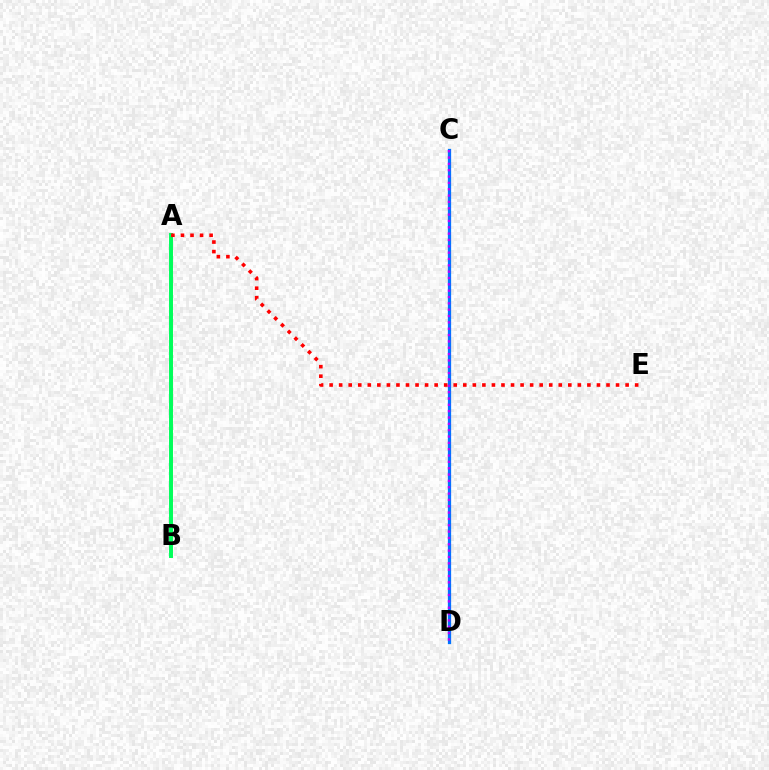{('C', 'D'): [{'color': '#0074ff', 'line_style': 'solid', 'thickness': 2.35}, {'color': '#b900ff', 'line_style': 'dotted', 'thickness': 1.72}], ('A', 'B'): [{'color': '#d1ff00', 'line_style': 'solid', 'thickness': 2.04}, {'color': '#00ff5c', 'line_style': 'solid', 'thickness': 2.83}], ('A', 'E'): [{'color': '#ff0000', 'line_style': 'dotted', 'thickness': 2.59}]}